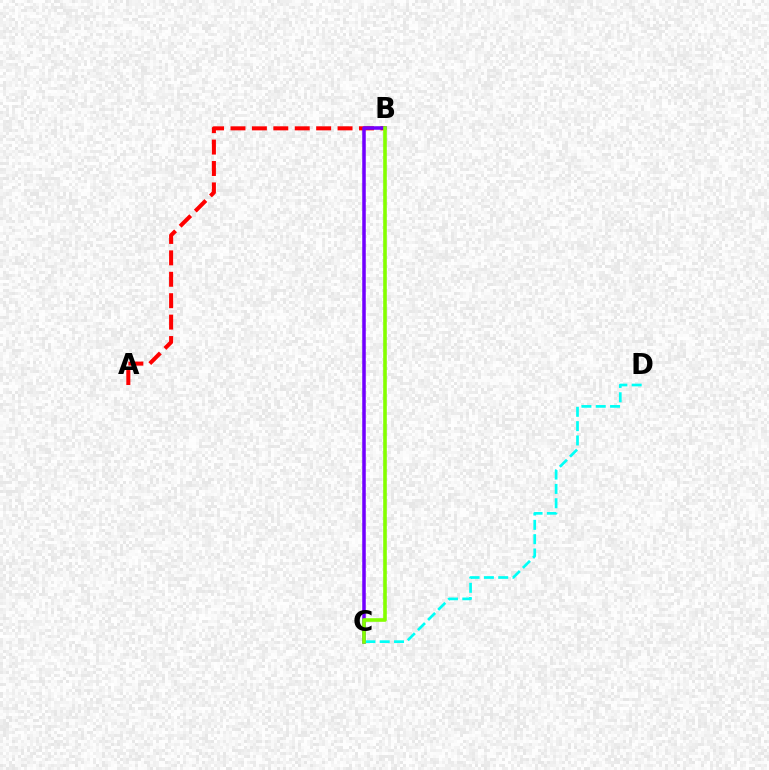{('A', 'B'): [{'color': '#ff0000', 'line_style': 'dashed', 'thickness': 2.91}], ('B', 'C'): [{'color': '#7200ff', 'line_style': 'solid', 'thickness': 2.53}, {'color': '#84ff00', 'line_style': 'solid', 'thickness': 2.6}], ('C', 'D'): [{'color': '#00fff6', 'line_style': 'dashed', 'thickness': 1.95}]}